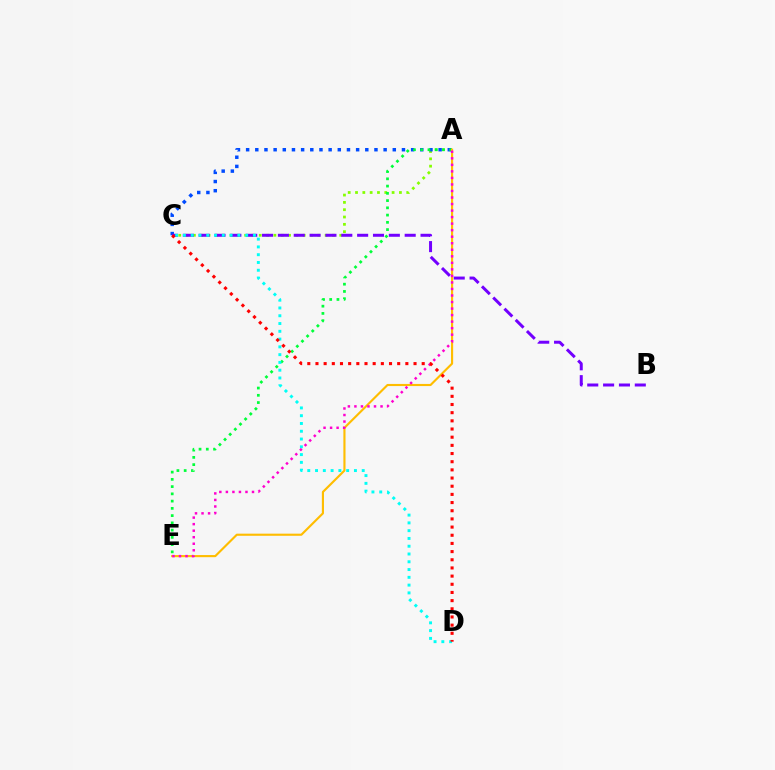{('A', 'C'): [{'color': '#84ff00', 'line_style': 'dotted', 'thickness': 1.99}, {'color': '#004bff', 'line_style': 'dotted', 'thickness': 2.49}], ('B', 'C'): [{'color': '#7200ff', 'line_style': 'dashed', 'thickness': 2.15}], ('A', 'E'): [{'color': '#00ff39', 'line_style': 'dotted', 'thickness': 1.97}, {'color': '#ffbd00', 'line_style': 'solid', 'thickness': 1.54}, {'color': '#ff00cf', 'line_style': 'dotted', 'thickness': 1.77}], ('C', 'D'): [{'color': '#00fff6', 'line_style': 'dotted', 'thickness': 2.11}, {'color': '#ff0000', 'line_style': 'dotted', 'thickness': 2.22}]}